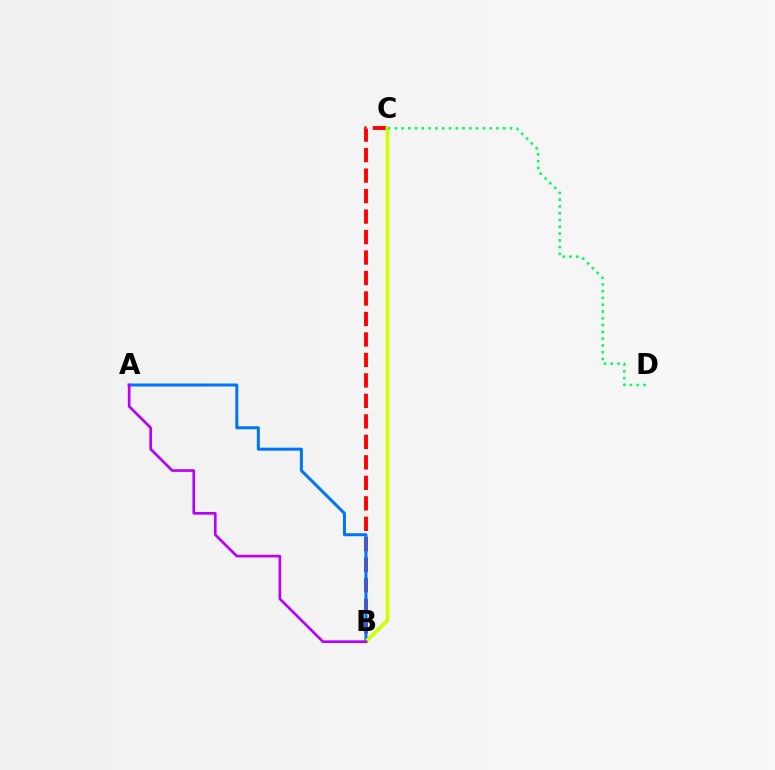{('B', 'C'): [{'color': '#ff0000', 'line_style': 'dashed', 'thickness': 2.78}, {'color': '#d1ff00', 'line_style': 'solid', 'thickness': 2.68}], ('A', 'B'): [{'color': '#0074ff', 'line_style': 'solid', 'thickness': 2.17}, {'color': '#b900ff', 'line_style': 'solid', 'thickness': 1.92}], ('C', 'D'): [{'color': '#00ff5c', 'line_style': 'dotted', 'thickness': 1.84}]}